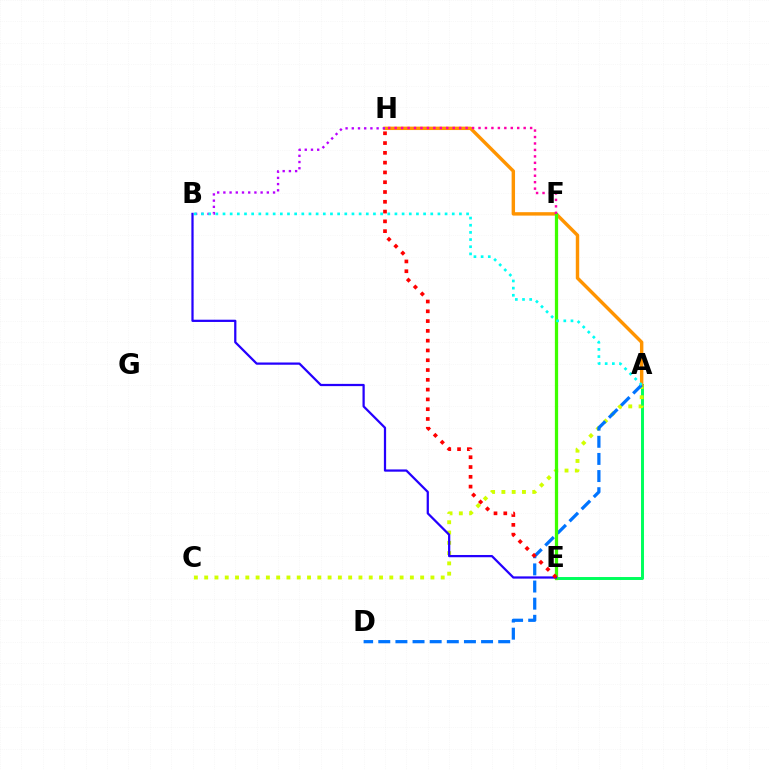{('A', 'E'): [{'color': '#00ff5c', 'line_style': 'solid', 'thickness': 2.13}], ('A', 'C'): [{'color': '#d1ff00', 'line_style': 'dotted', 'thickness': 2.79}], ('A', 'H'): [{'color': '#ff9400', 'line_style': 'solid', 'thickness': 2.46}], ('A', 'D'): [{'color': '#0074ff', 'line_style': 'dashed', 'thickness': 2.33}], ('E', 'F'): [{'color': '#3dff00', 'line_style': 'solid', 'thickness': 2.33}], ('F', 'H'): [{'color': '#ff00ac', 'line_style': 'dotted', 'thickness': 1.75}], ('B', 'E'): [{'color': '#2500ff', 'line_style': 'solid', 'thickness': 1.62}], ('E', 'H'): [{'color': '#ff0000', 'line_style': 'dotted', 'thickness': 2.66}], ('B', 'H'): [{'color': '#b900ff', 'line_style': 'dotted', 'thickness': 1.69}], ('A', 'B'): [{'color': '#00fff6', 'line_style': 'dotted', 'thickness': 1.95}]}